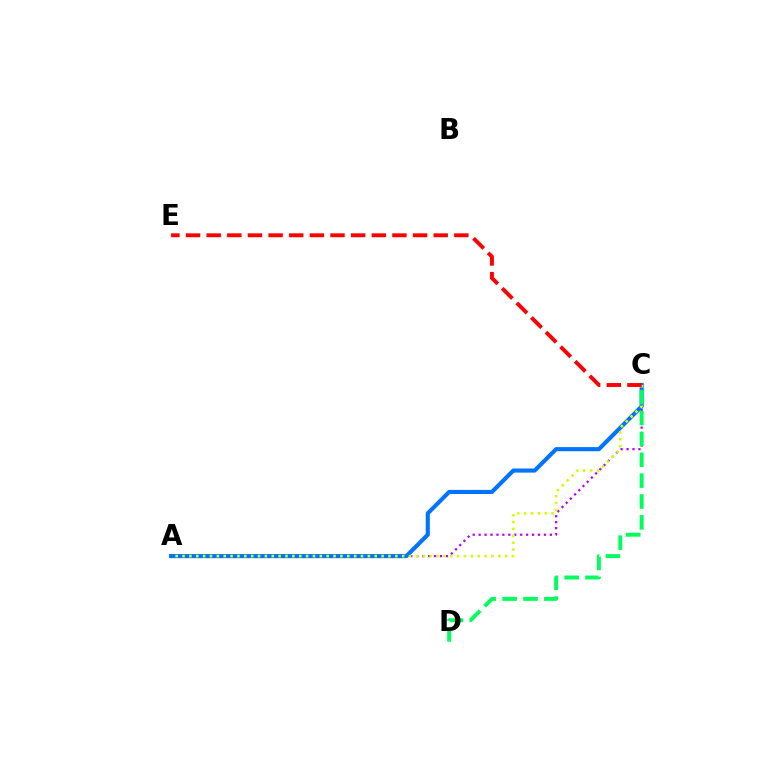{('A', 'C'): [{'color': '#b900ff', 'line_style': 'dotted', 'thickness': 1.61}, {'color': '#0074ff', 'line_style': 'solid', 'thickness': 2.96}, {'color': '#d1ff00', 'line_style': 'dotted', 'thickness': 1.87}], ('C', 'D'): [{'color': '#00ff5c', 'line_style': 'dashed', 'thickness': 2.83}], ('C', 'E'): [{'color': '#ff0000', 'line_style': 'dashed', 'thickness': 2.8}]}